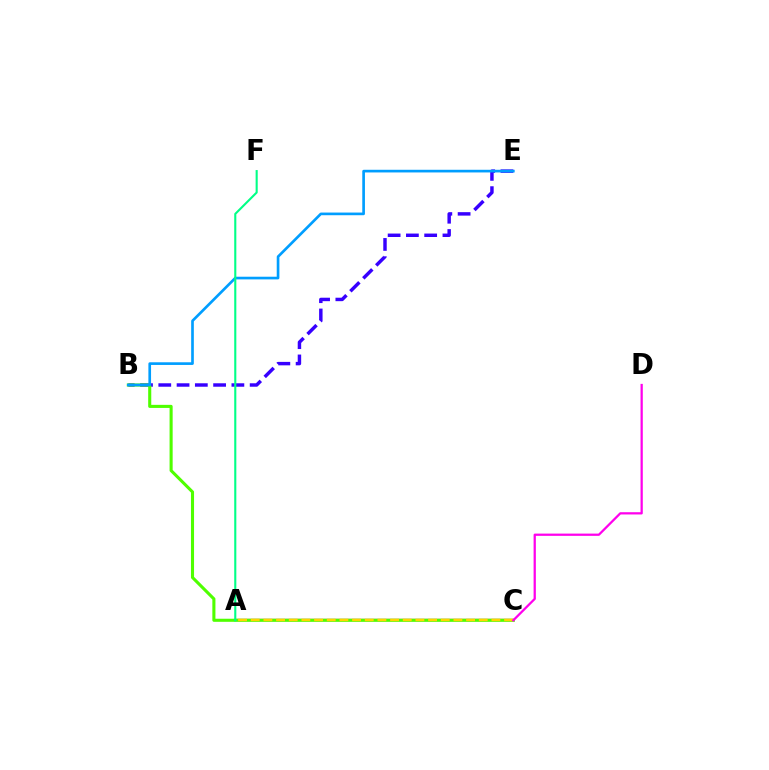{('A', 'C'): [{'color': '#ff0000', 'line_style': 'solid', 'thickness': 1.66}, {'color': '#ffd500', 'line_style': 'dashed', 'thickness': 1.72}], ('B', 'E'): [{'color': '#3700ff', 'line_style': 'dashed', 'thickness': 2.48}, {'color': '#009eff', 'line_style': 'solid', 'thickness': 1.92}], ('B', 'C'): [{'color': '#4fff00', 'line_style': 'solid', 'thickness': 2.22}], ('A', 'F'): [{'color': '#00ff86', 'line_style': 'solid', 'thickness': 1.51}], ('C', 'D'): [{'color': '#ff00ed', 'line_style': 'solid', 'thickness': 1.62}]}